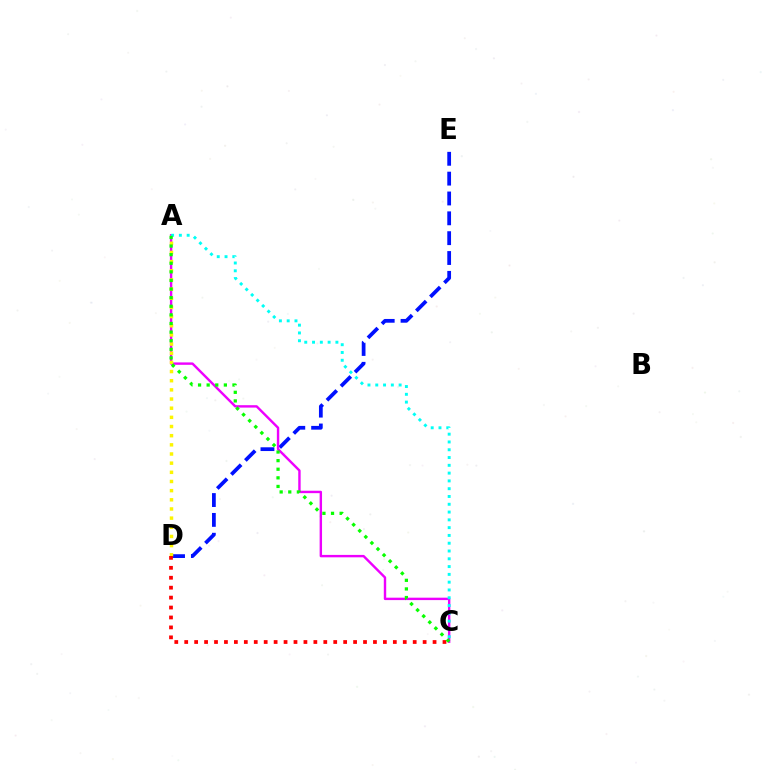{('D', 'E'): [{'color': '#0010ff', 'line_style': 'dashed', 'thickness': 2.7}], ('A', 'C'): [{'color': '#ee00ff', 'line_style': 'solid', 'thickness': 1.73}, {'color': '#00fff6', 'line_style': 'dotted', 'thickness': 2.12}, {'color': '#08ff00', 'line_style': 'dotted', 'thickness': 2.34}], ('A', 'D'): [{'color': '#fcf500', 'line_style': 'dotted', 'thickness': 2.49}], ('C', 'D'): [{'color': '#ff0000', 'line_style': 'dotted', 'thickness': 2.7}]}